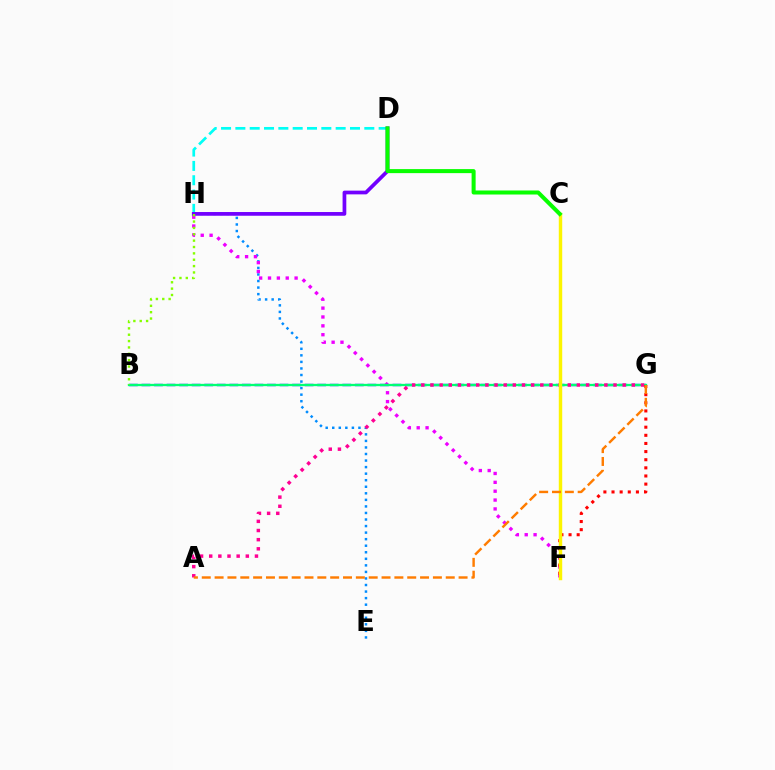{('B', 'G'): [{'color': '#0010ff', 'line_style': 'dashed', 'thickness': 1.71}, {'color': '#00ff74', 'line_style': 'solid', 'thickness': 1.65}], ('E', 'H'): [{'color': '#008cff', 'line_style': 'dotted', 'thickness': 1.78}], ('D', 'H'): [{'color': '#00fff6', 'line_style': 'dashed', 'thickness': 1.95}, {'color': '#7200ff', 'line_style': 'solid', 'thickness': 2.68}], ('F', 'H'): [{'color': '#ee00ff', 'line_style': 'dotted', 'thickness': 2.41}], ('F', 'G'): [{'color': '#ff0000', 'line_style': 'dotted', 'thickness': 2.21}], ('A', 'G'): [{'color': '#ff0094', 'line_style': 'dotted', 'thickness': 2.49}, {'color': '#ff7c00', 'line_style': 'dashed', 'thickness': 1.74}], ('C', 'F'): [{'color': '#fcf500', 'line_style': 'solid', 'thickness': 2.47}], ('C', 'D'): [{'color': '#08ff00', 'line_style': 'solid', 'thickness': 2.9}], ('B', 'H'): [{'color': '#84ff00', 'line_style': 'dotted', 'thickness': 1.73}]}